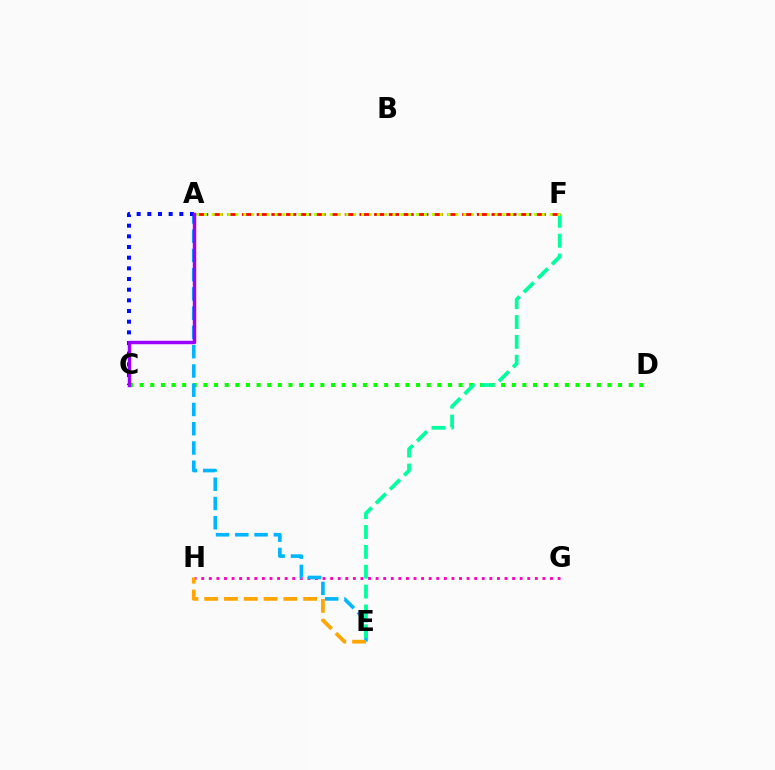{('C', 'D'): [{'color': '#08ff00', 'line_style': 'dotted', 'thickness': 2.89}], ('G', 'H'): [{'color': '#ff00bd', 'line_style': 'dotted', 'thickness': 2.06}], ('A', 'E'): [{'color': '#00b5ff', 'line_style': 'dashed', 'thickness': 2.62}], ('A', 'F'): [{'color': '#ff0000', 'line_style': 'dashed', 'thickness': 1.99}, {'color': '#b3ff00', 'line_style': 'dotted', 'thickness': 2.13}], ('E', 'F'): [{'color': '#00ff9d', 'line_style': 'dashed', 'thickness': 2.7}], ('E', 'H'): [{'color': '#ffa500', 'line_style': 'dashed', 'thickness': 2.69}], ('A', 'C'): [{'color': '#0010ff', 'line_style': 'dotted', 'thickness': 2.9}, {'color': '#9b00ff', 'line_style': 'solid', 'thickness': 2.48}]}